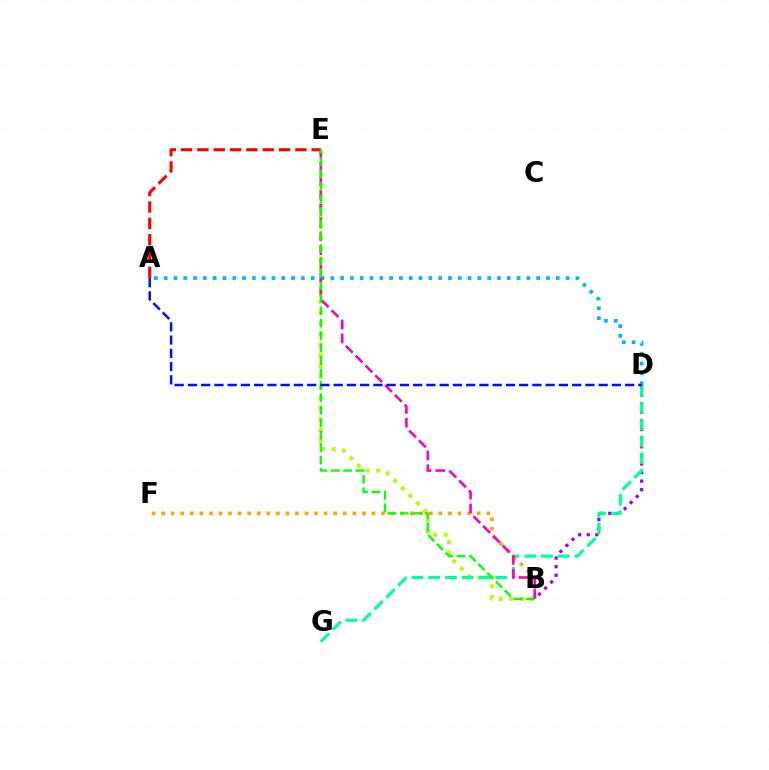{('B', 'E'): [{'color': '#b3ff00', 'line_style': 'dotted', 'thickness': 2.9}, {'color': '#ff00bd', 'line_style': 'dashed', 'thickness': 1.88}, {'color': '#08ff00', 'line_style': 'dashed', 'thickness': 1.69}], ('A', 'D'): [{'color': '#00b5ff', 'line_style': 'dotted', 'thickness': 2.66}, {'color': '#0010ff', 'line_style': 'dashed', 'thickness': 1.8}], ('B', 'D'): [{'color': '#9b00ff', 'line_style': 'dotted', 'thickness': 2.33}], ('D', 'G'): [{'color': '#00ff9d', 'line_style': 'dashed', 'thickness': 2.28}], ('B', 'F'): [{'color': '#ffa500', 'line_style': 'dotted', 'thickness': 2.6}], ('A', 'E'): [{'color': '#ff0000', 'line_style': 'dashed', 'thickness': 2.22}]}